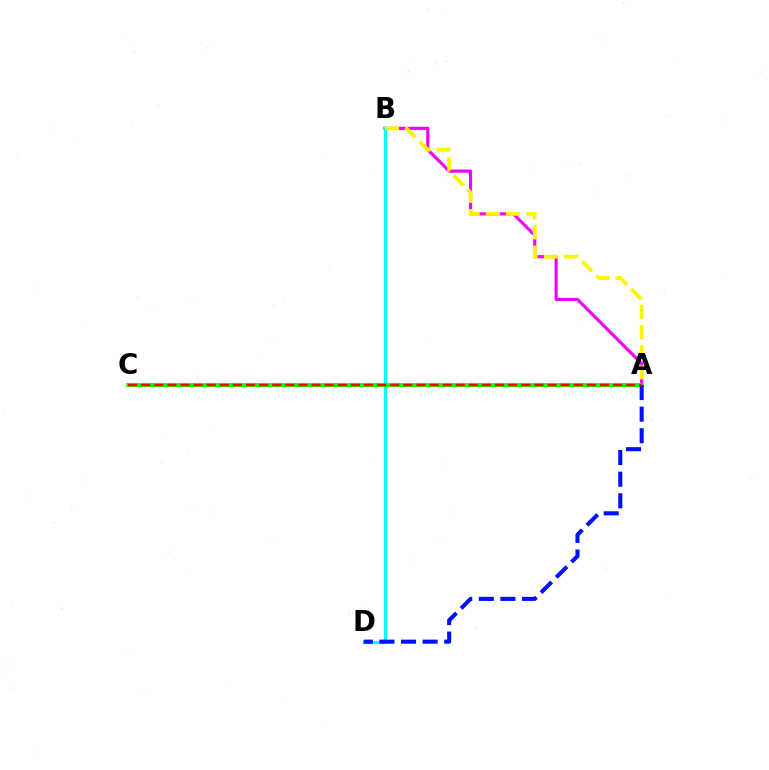{('A', 'B'): [{'color': '#ee00ff', 'line_style': 'solid', 'thickness': 2.25}, {'color': '#fcf500', 'line_style': 'dashed', 'thickness': 2.74}], ('B', 'D'): [{'color': '#00fff6', 'line_style': 'solid', 'thickness': 2.32}], ('A', 'C'): [{'color': '#08ff00', 'line_style': 'solid', 'thickness': 2.78}, {'color': '#ff0000', 'line_style': 'dashed', 'thickness': 1.78}], ('A', 'D'): [{'color': '#0010ff', 'line_style': 'dashed', 'thickness': 2.94}]}